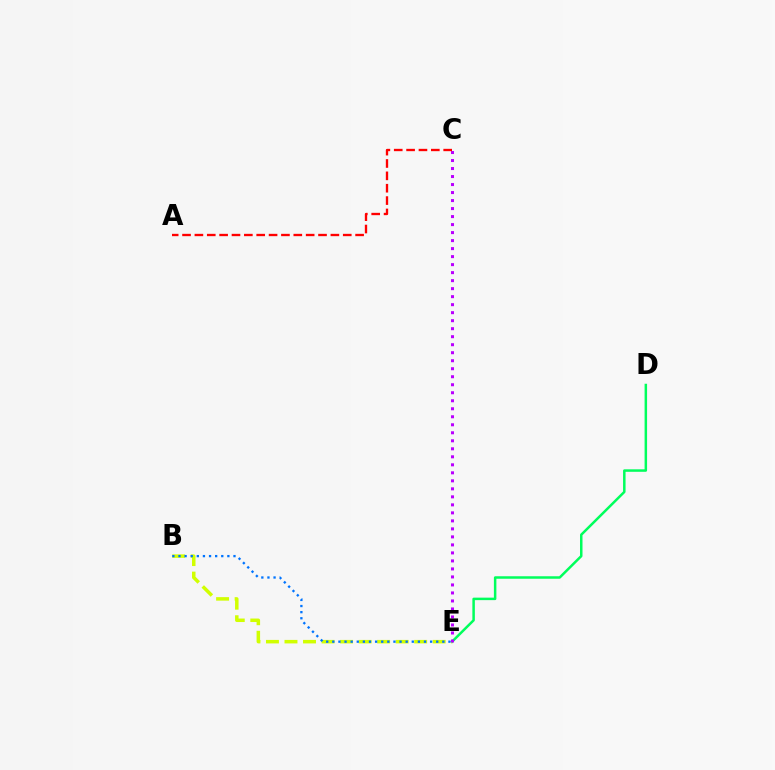{('D', 'E'): [{'color': '#00ff5c', 'line_style': 'solid', 'thickness': 1.79}], ('B', 'E'): [{'color': '#d1ff00', 'line_style': 'dashed', 'thickness': 2.52}, {'color': '#0074ff', 'line_style': 'dotted', 'thickness': 1.66}], ('C', 'E'): [{'color': '#b900ff', 'line_style': 'dotted', 'thickness': 2.18}], ('A', 'C'): [{'color': '#ff0000', 'line_style': 'dashed', 'thickness': 1.68}]}